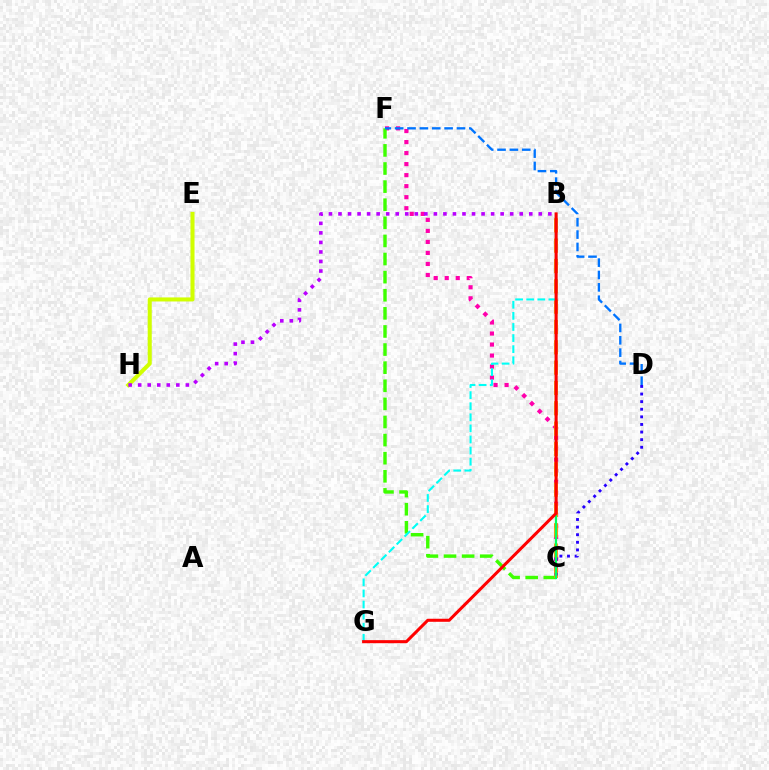{('C', 'F'): [{'color': '#ff00ac', 'line_style': 'dotted', 'thickness': 2.99}, {'color': '#3dff00', 'line_style': 'dashed', 'thickness': 2.46}], ('E', 'H'): [{'color': '#d1ff00', 'line_style': 'solid', 'thickness': 2.91}], ('B', 'H'): [{'color': '#b900ff', 'line_style': 'dotted', 'thickness': 2.59}], ('B', 'C'): [{'color': '#ff9400', 'line_style': 'dashed', 'thickness': 2.76}, {'color': '#00ff5c', 'line_style': 'solid', 'thickness': 1.58}], ('B', 'G'): [{'color': '#00fff6', 'line_style': 'dashed', 'thickness': 1.51}, {'color': '#ff0000', 'line_style': 'solid', 'thickness': 2.19}], ('C', 'D'): [{'color': '#2500ff', 'line_style': 'dotted', 'thickness': 2.07}], ('D', 'F'): [{'color': '#0074ff', 'line_style': 'dashed', 'thickness': 1.68}]}